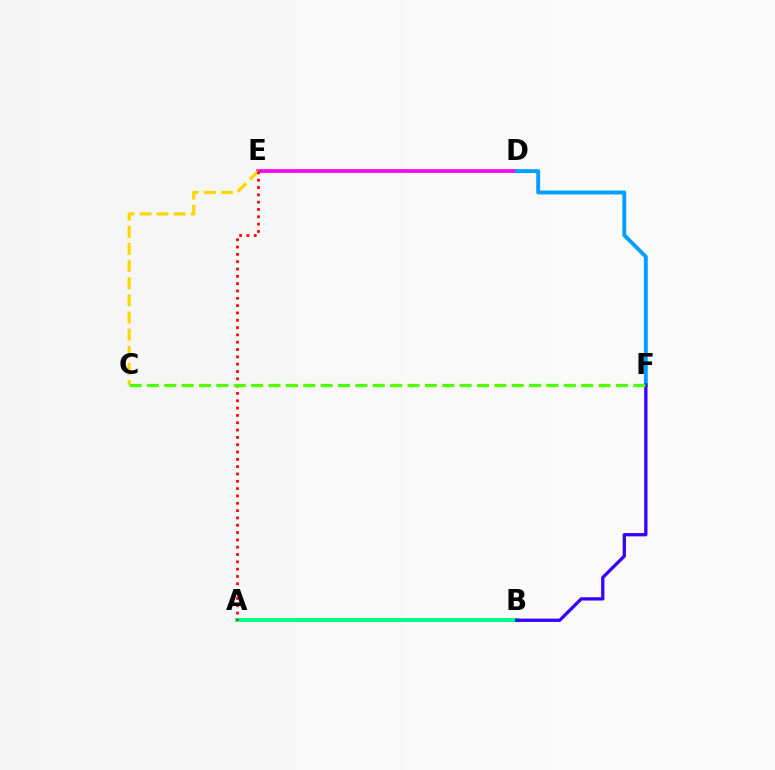{('D', 'E'): [{'color': '#ff00ed', 'line_style': 'solid', 'thickness': 2.65}], ('A', 'B'): [{'color': '#00ff86', 'line_style': 'solid', 'thickness': 2.83}], ('C', 'E'): [{'color': '#ffd500', 'line_style': 'dashed', 'thickness': 2.33}], ('D', 'F'): [{'color': '#009eff', 'line_style': 'solid', 'thickness': 2.79}], ('B', 'F'): [{'color': '#3700ff', 'line_style': 'solid', 'thickness': 2.36}], ('A', 'E'): [{'color': '#ff0000', 'line_style': 'dotted', 'thickness': 1.99}], ('C', 'F'): [{'color': '#4fff00', 'line_style': 'dashed', 'thickness': 2.36}]}